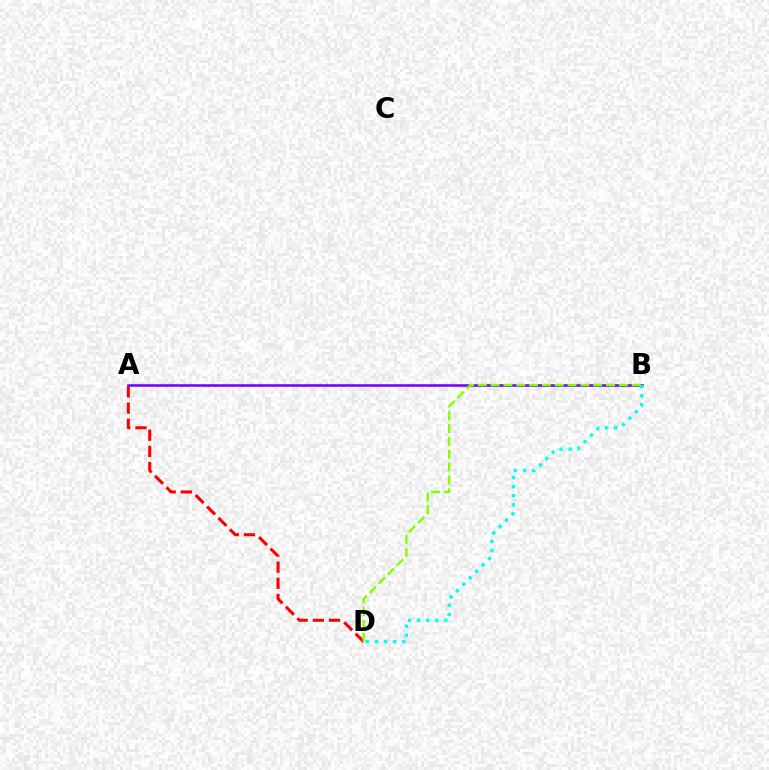{('A', 'D'): [{'color': '#ff0000', 'line_style': 'dashed', 'thickness': 2.2}], ('A', 'B'): [{'color': '#7200ff', 'line_style': 'solid', 'thickness': 1.83}], ('B', 'D'): [{'color': '#00fff6', 'line_style': 'dotted', 'thickness': 2.47}, {'color': '#84ff00', 'line_style': 'dashed', 'thickness': 1.74}]}